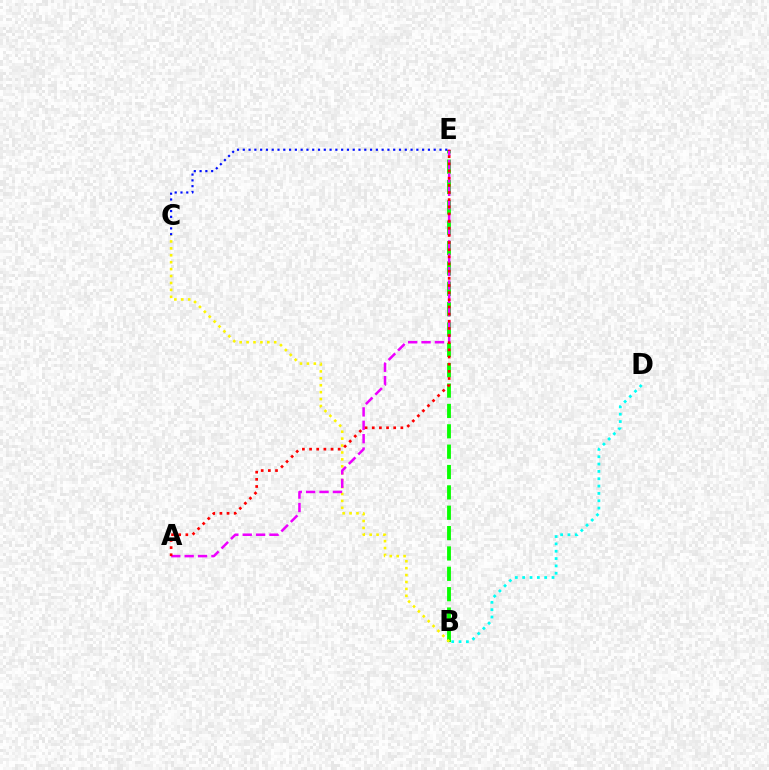{('B', 'E'): [{'color': '#08ff00', 'line_style': 'dashed', 'thickness': 2.77}], ('B', 'C'): [{'color': '#fcf500', 'line_style': 'dotted', 'thickness': 1.88}], ('A', 'E'): [{'color': '#ee00ff', 'line_style': 'dashed', 'thickness': 1.82}, {'color': '#ff0000', 'line_style': 'dotted', 'thickness': 1.94}], ('C', 'E'): [{'color': '#0010ff', 'line_style': 'dotted', 'thickness': 1.57}], ('B', 'D'): [{'color': '#00fff6', 'line_style': 'dotted', 'thickness': 1.99}]}